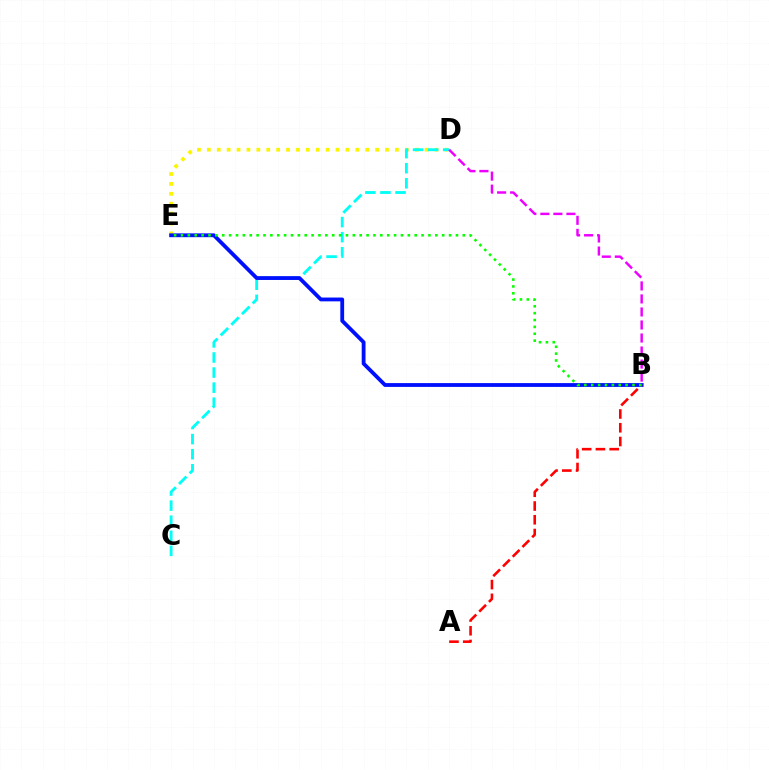{('D', 'E'): [{'color': '#fcf500', 'line_style': 'dotted', 'thickness': 2.69}], ('C', 'D'): [{'color': '#00fff6', 'line_style': 'dashed', 'thickness': 2.05}], ('B', 'E'): [{'color': '#0010ff', 'line_style': 'solid', 'thickness': 2.75}, {'color': '#08ff00', 'line_style': 'dotted', 'thickness': 1.87}], ('A', 'B'): [{'color': '#ff0000', 'line_style': 'dashed', 'thickness': 1.87}], ('B', 'D'): [{'color': '#ee00ff', 'line_style': 'dashed', 'thickness': 1.77}]}